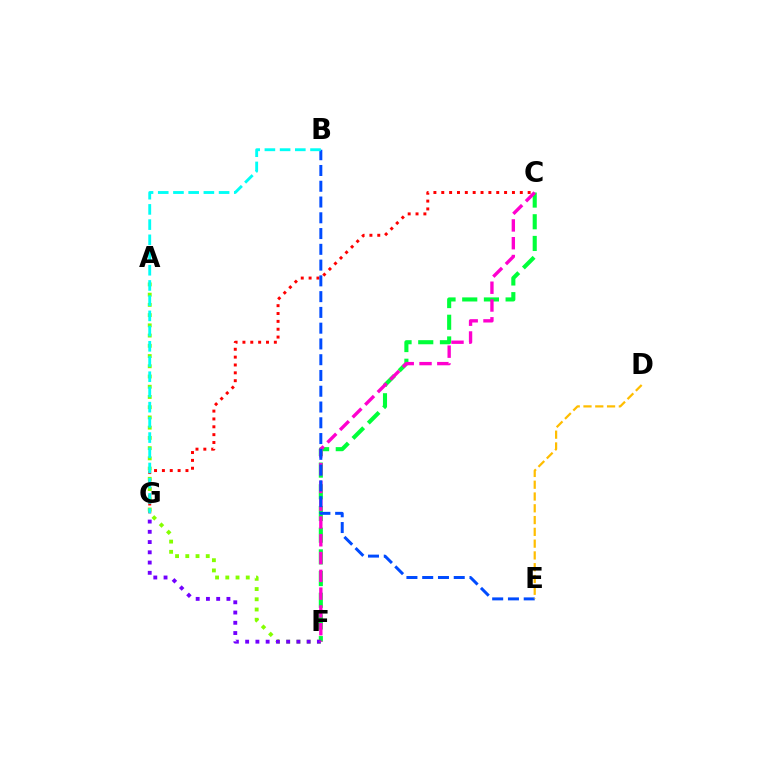{('C', 'G'): [{'color': '#ff0000', 'line_style': 'dotted', 'thickness': 2.13}], ('C', 'F'): [{'color': '#00ff39', 'line_style': 'dashed', 'thickness': 2.95}, {'color': '#ff00cf', 'line_style': 'dashed', 'thickness': 2.42}], ('A', 'F'): [{'color': '#84ff00', 'line_style': 'dotted', 'thickness': 2.78}], ('F', 'G'): [{'color': '#7200ff', 'line_style': 'dotted', 'thickness': 2.78}], ('B', 'E'): [{'color': '#004bff', 'line_style': 'dashed', 'thickness': 2.14}], ('B', 'G'): [{'color': '#00fff6', 'line_style': 'dashed', 'thickness': 2.07}], ('D', 'E'): [{'color': '#ffbd00', 'line_style': 'dashed', 'thickness': 1.6}]}